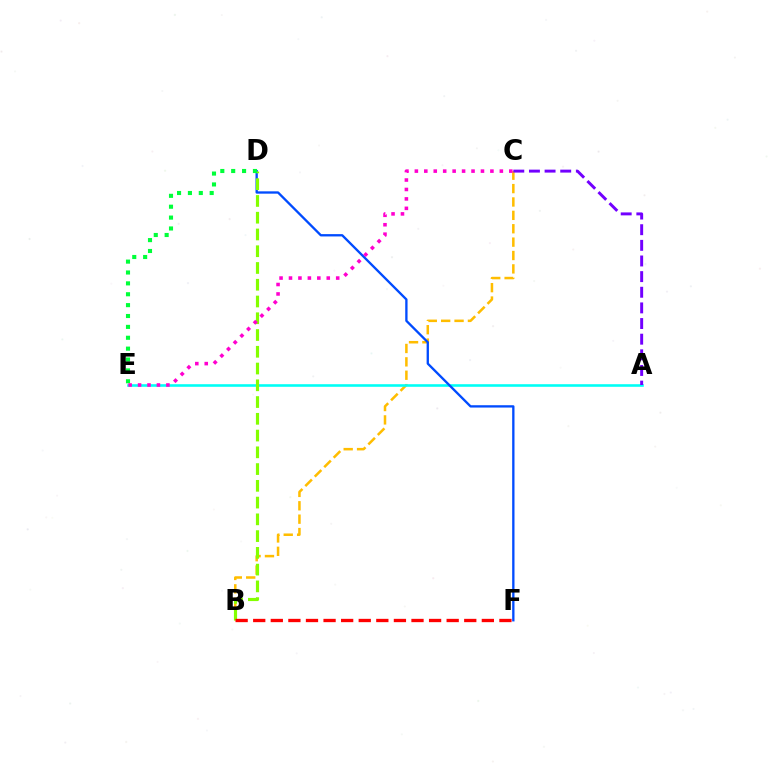{('B', 'C'): [{'color': '#ffbd00', 'line_style': 'dashed', 'thickness': 1.82}], ('A', 'E'): [{'color': '#00fff6', 'line_style': 'solid', 'thickness': 1.87}], ('D', 'F'): [{'color': '#004bff', 'line_style': 'solid', 'thickness': 1.67}], ('B', 'D'): [{'color': '#84ff00', 'line_style': 'dashed', 'thickness': 2.28}], ('D', 'E'): [{'color': '#00ff39', 'line_style': 'dotted', 'thickness': 2.96}], ('C', 'E'): [{'color': '#ff00cf', 'line_style': 'dotted', 'thickness': 2.57}], ('A', 'C'): [{'color': '#7200ff', 'line_style': 'dashed', 'thickness': 2.12}], ('B', 'F'): [{'color': '#ff0000', 'line_style': 'dashed', 'thickness': 2.39}]}